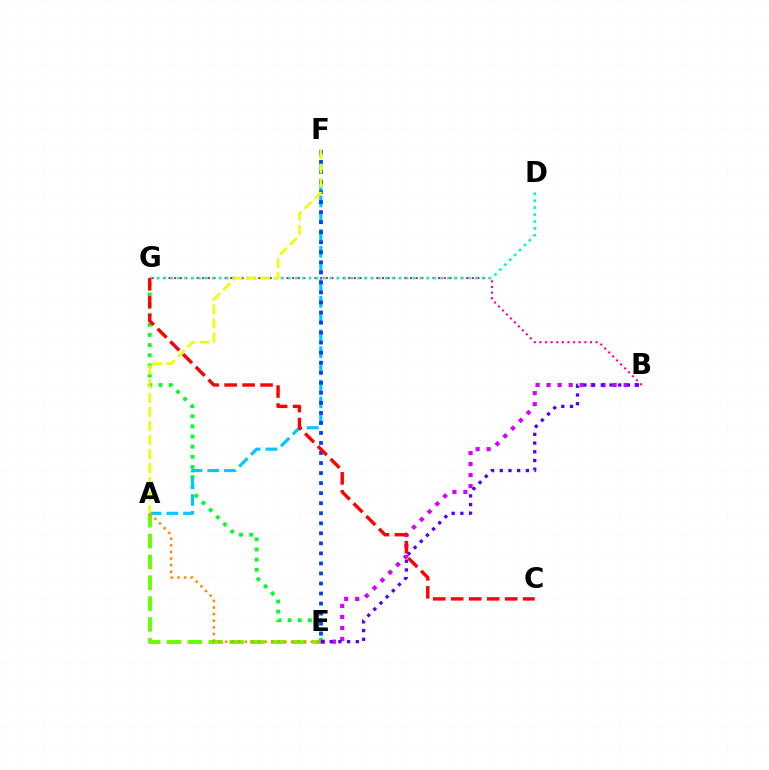{('E', 'G'): [{'color': '#00ff27', 'line_style': 'dotted', 'thickness': 2.75}], ('A', 'F'): [{'color': '#00c7ff', 'line_style': 'dashed', 'thickness': 2.27}, {'color': '#eeff00', 'line_style': 'dashed', 'thickness': 1.9}], ('A', 'E'): [{'color': '#66ff00', 'line_style': 'dashed', 'thickness': 2.83}, {'color': '#ff8800', 'line_style': 'dotted', 'thickness': 1.79}], ('E', 'F'): [{'color': '#003fff', 'line_style': 'dotted', 'thickness': 2.73}], ('B', 'E'): [{'color': '#d600ff', 'line_style': 'dotted', 'thickness': 2.99}, {'color': '#4f00ff', 'line_style': 'dotted', 'thickness': 2.37}], ('B', 'G'): [{'color': '#ff00a0', 'line_style': 'dotted', 'thickness': 1.53}], ('D', 'G'): [{'color': '#00ffaf', 'line_style': 'dotted', 'thickness': 1.88}], ('C', 'G'): [{'color': '#ff0000', 'line_style': 'dashed', 'thickness': 2.44}]}